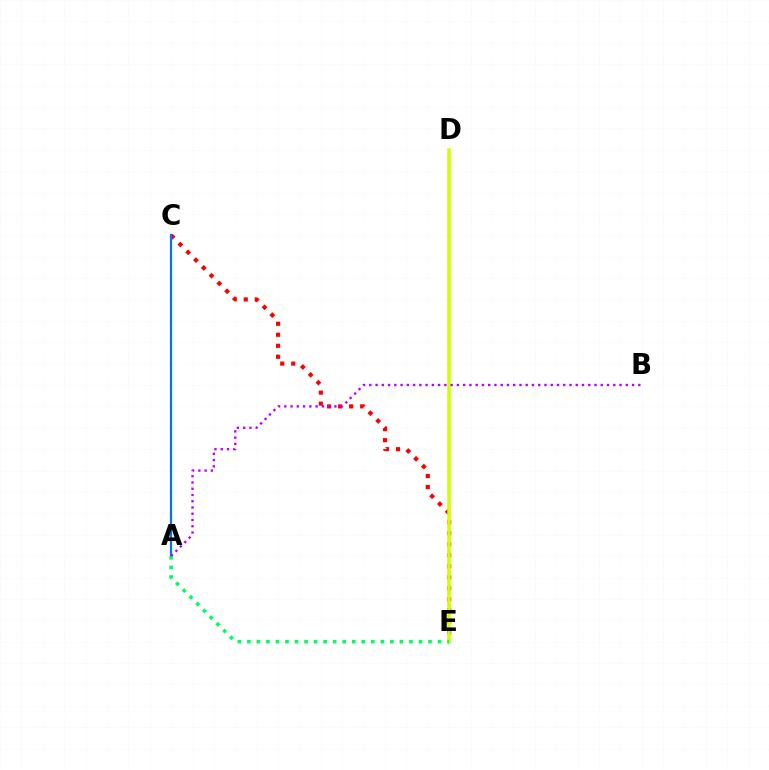{('C', 'E'): [{'color': '#ff0000', 'line_style': 'dotted', 'thickness': 2.99}], ('D', 'E'): [{'color': '#d1ff00', 'line_style': 'solid', 'thickness': 2.54}], ('A', 'C'): [{'color': '#0074ff', 'line_style': 'solid', 'thickness': 1.61}], ('A', 'E'): [{'color': '#00ff5c', 'line_style': 'dotted', 'thickness': 2.59}], ('A', 'B'): [{'color': '#b900ff', 'line_style': 'dotted', 'thickness': 1.7}]}